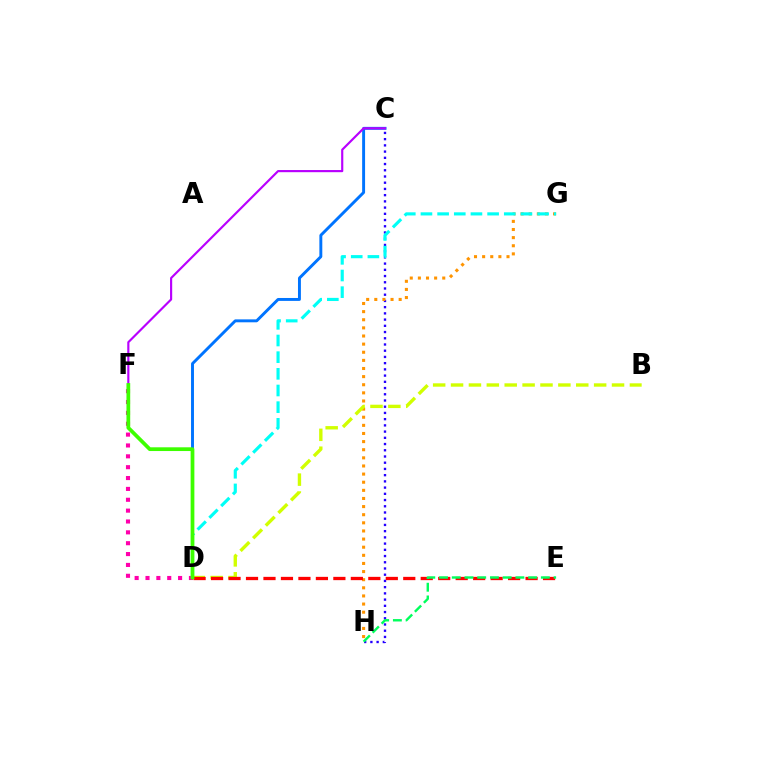{('C', 'H'): [{'color': '#2500ff', 'line_style': 'dotted', 'thickness': 1.69}], ('G', 'H'): [{'color': '#ff9400', 'line_style': 'dotted', 'thickness': 2.21}], ('D', 'F'): [{'color': '#ff00ac', 'line_style': 'dotted', 'thickness': 2.95}, {'color': '#3dff00', 'line_style': 'solid', 'thickness': 2.69}], ('D', 'G'): [{'color': '#00fff6', 'line_style': 'dashed', 'thickness': 2.26}], ('B', 'D'): [{'color': '#d1ff00', 'line_style': 'dashed', 'thickness': 2.43}], ('D', 'E'): [{'color': '#ff0000', 'line_style': 'dashed', 'thickness': 2.37}], ('E', 'H'): [{'color': '#00ff5c', 'line_style': 'dashed', 'thickness': 1.73}], ('C', 'D'): [{'color': '#0074ff', 'line_style': 'solid', 'thickness': 2.11}], ('C', 'F'): [{'color': '#b900ff', 'line_style': 'solid', 'thickness': 1.55}]}